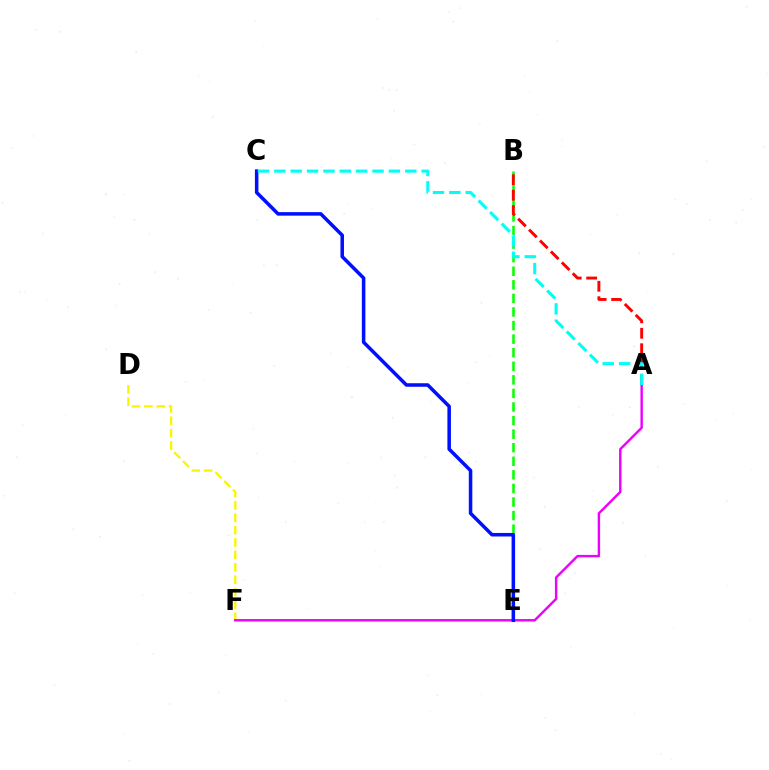{('B', 'E'): [{'color': '#08ff00', 'line_style': 'dashed', 'thickness': 1.84}], ('D', 'F'): [{'color': '#fcf500', 'line_style': 'dashed', 'thickness': 1.68}], ('A', 'F'): [{'color': '#ee00ff', 'line_style': 'solid', 'thickness': 1.74}], ('A', 'B'): [{'color': '#ff0000', 'line_style': 'dashed', 'thickness': 2.1}], ('C', 'E'): [{'color': '#0010ff', 'line_style': 'solid', 'thickness': 2.54}], ('A', 'C'): [{'color': '#00fff6', 'line_style': 'dashed', 'thickness': 2.22}]}